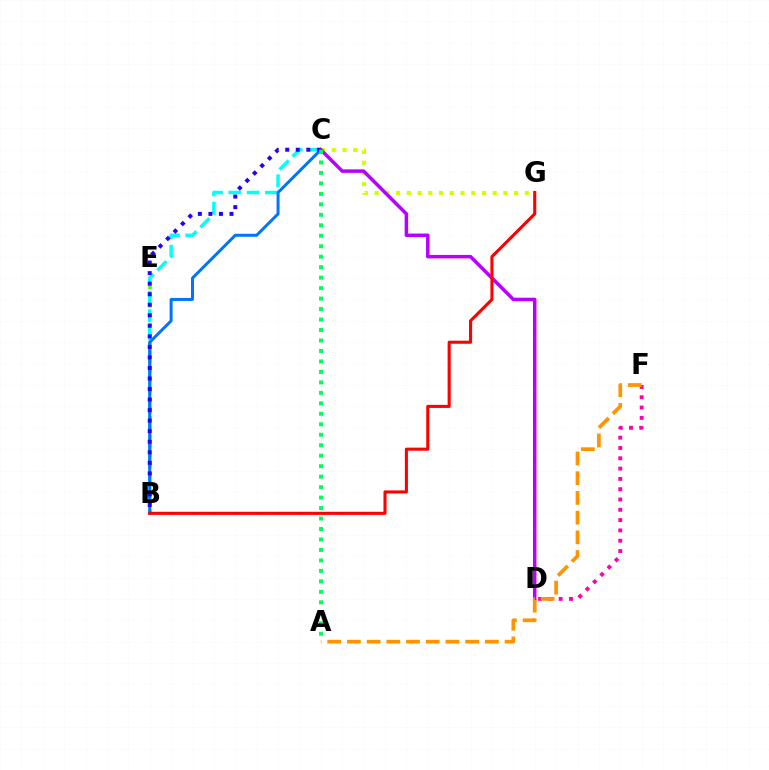{('B', 'E'): [{'color': '#3dff00', 'line_style': 'dotted', 'thickness': 2.54}], ('B', 'C'): [{'color': '#00fff6', 'line_style': 'dashed', 'thickness': 2.49}, {'color': '#0074ff', 'line_style': 'solid', 'thickness': 2.15}, {'color': '#2500ff', 'line_style': 'dotted', 'thickness': 2.86}], ('C', 'G'): [{'color': '#d1ff00', 'line_style': 'dotted', 'thickness': 2.92}], ('C', 'D'): [{'color': '#b900ff', 'line_style': 'solid', 'thickness': 2.52}], ('D', 'F'): [{'color': '#ff00ac', 'line_style': 'dotted', 'thickness': 2.8}], ('A', 'C'): [{'color': '#00ff5c', 'line_style': 'dotted', 'thickness': 2.85}], ('A', 'F'): [{'color': '#ff9400', 'line_style': 'dashed', 'thickness': 2.68}], ('B', 'G'): [{'color': '#ff0000', 'line_style': 'solid', 'thickness': 2.22}]}